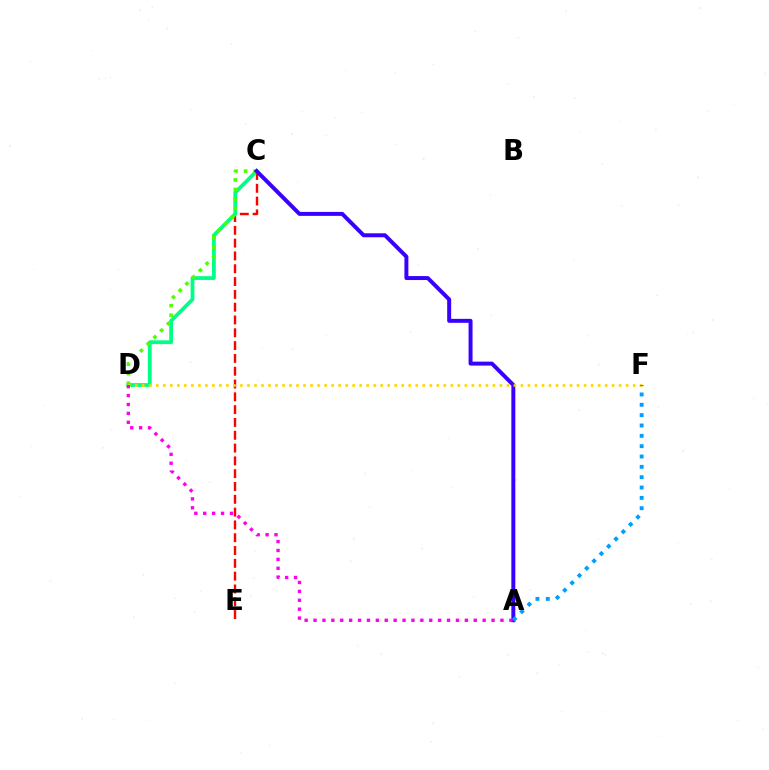{('C', 'E'): [{'color': '#ff0000', 'line_style': 'dashed', 'thickness': 1.74}], ('C', 'D'): [{'color': '#00ff86', 'line_style': 'solid', 'thickness': 2.73}, {'color': '#4fff00', 'line_style': 'dotted', 'thickness': 2.59}], ('A', 'C'): [{'color': '#3700ff', 'line_style': 'solid', 'thickness': 2.85}], ('D', 'F'): [{'color': '#ffd500', 'line_style': 'dotted', 'thickness': 1.91}], ('A', 'F'): [{'color': '#009eff', 'line_style': 'dotted', 'thickness': 2.81}], ('A', 'D'): [{'color': '#ff00ed', 'line_style': 'dotted', 'thickness': 2.42}]}